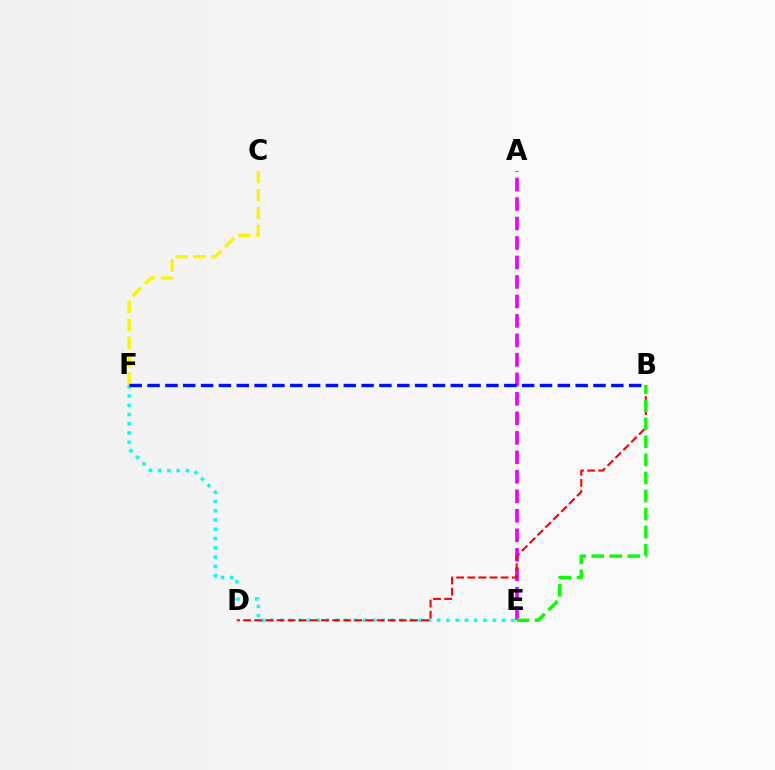{('E', 'F'): [{'color': '#00fff6', 'line_style': 'dotted', 'thickness': 2.51}], ('A', 'E'): [{'color': '#ee00ff', 'line_style': 'dashed', 'thickness': 2.65}], ('B', 'D'): [{'color': '#ff0000', 'line_style': 'dashed', 'thickness': 1.51}], ('C', 'F'): [{'color': '#fcf500', 'line_style': 'dashed', 'thickness': 2.44}], ('B', 'F'): [{'color': '#0010ff', 'line_style': 'dashed', 'thickness': 2.42}], ('B', 'E'): [{'color': '#08ff00', 'line_style': 'dashed', 'thickness': 2.45}]}